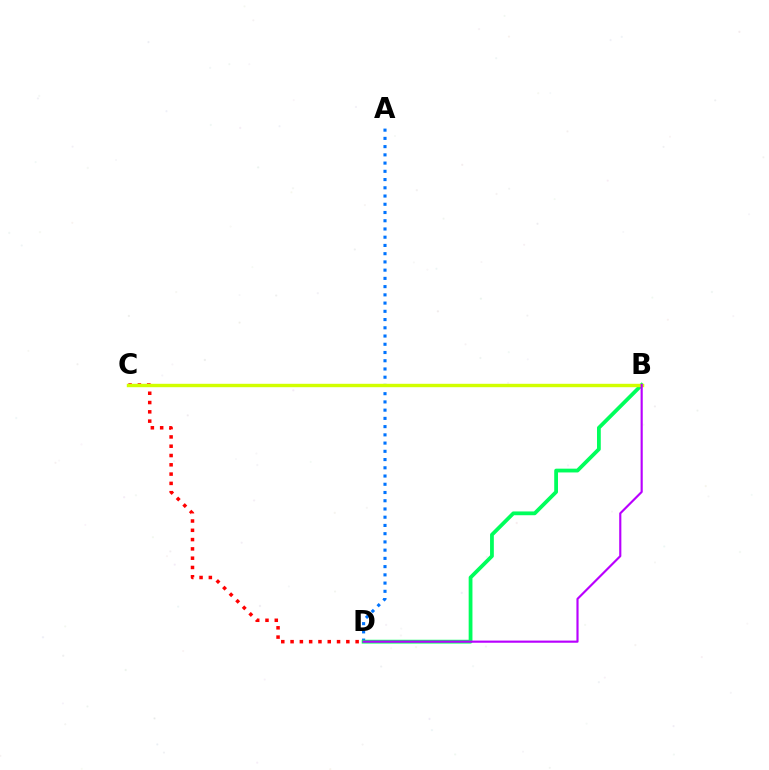{('C', 'D'): [{'color': '#ff0000', 'line_style': 'dotted', 'thickness': 2.53}], ('A', 'D'): [{'color': '#0074ff', 'line_style': 'dotted', 'thickness': 2.24}], ('B', 'D'): [{'color': '#00ff5c', 'line_style': 'solid', 'thickness': 2.73}, {'color': '#b900ff', 'line_style': 'solid', 'thickness': 1.55}], ('B', 'C'): [{'color': '#d1ff00', 'line_style': 'solid', 'thickness': 2.45}]}